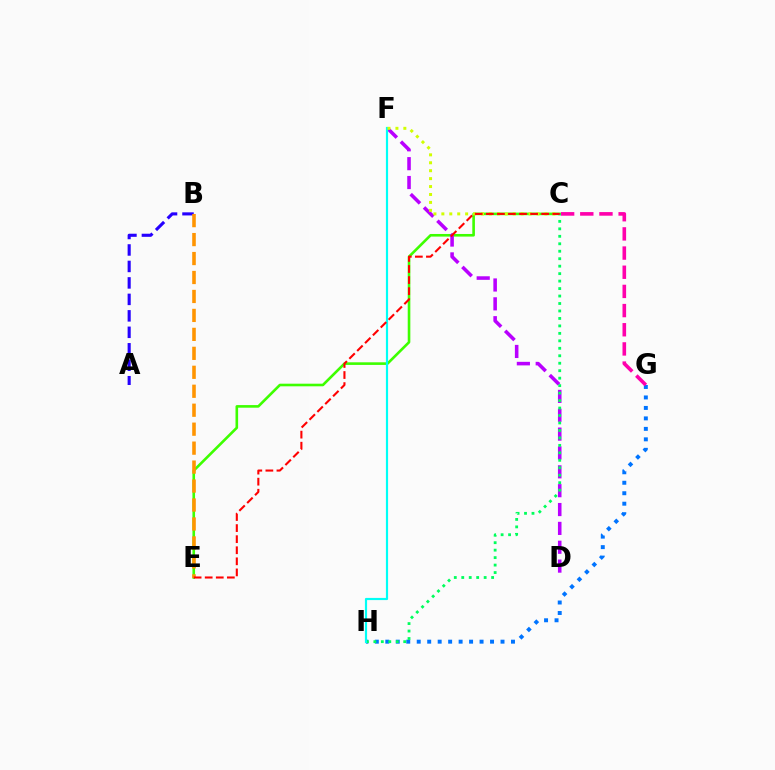{('C', 'E'): [{'color': '#3dff00', 'line_style': 'solid', 'thickness': 1.88}, {'color': '#ff0000', 'line_style': 'dashed', 'thickness': 1.5}], ('D', 'F'): [{'color': '#b900ff', 'line_style': 'dashed', 'thickness': 2.56}], ('A', 'B'): [{'color': '#2500ff', 'line_style': 'dashed', 'thickness': 2.24}], ('G', 'H'): [{'color': '#0074ff', 'line_style': 'dotted', 'thickness': 2.85}], ('C', 'H'): [{'color': '#00ff5c', 'line_style': 'dotted', 'thickness': 2.03}], ('F', 'H'): [{'color': '#00fff6', 'line_style': 'solid', 'thickness': 1.57}], ('C', 'F'): [{'color': '#d1ff00', 'line_style': 'dotted', 'thickness': 2.15}], ('B', 'E'): [{'color': '#ff9400', 'line_style': 'dashed', 'thickness': 2.58}], ('C', 'G'): [{'color': '#ff00ac', 'line_style': 'dashed', 'thickness': 2.6}]}